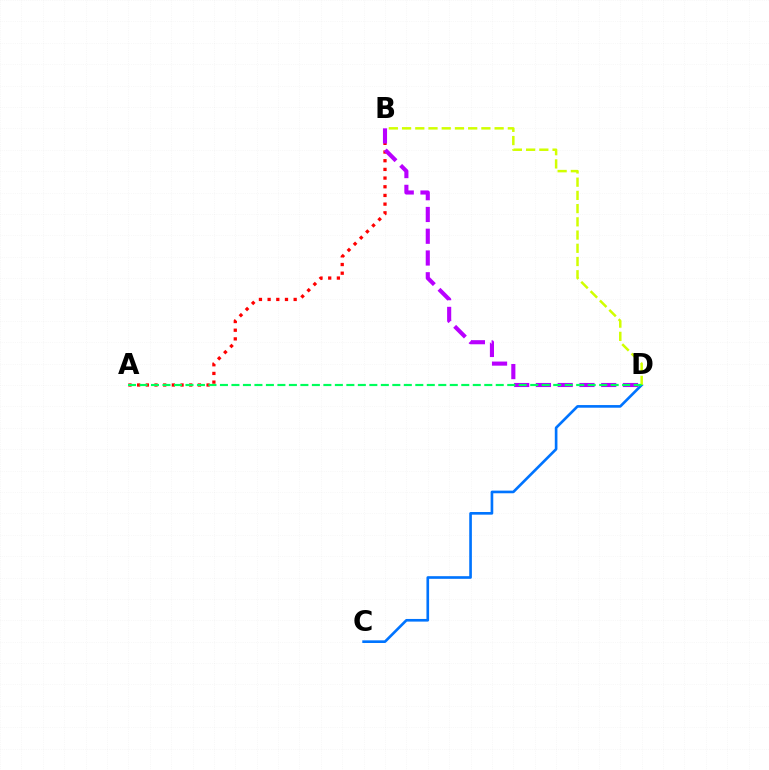{('A', 'B'): [{'color': '#ff0000', 'line_style': 'dotted', 'thickness': 2.36}], ('B', 'D'): [{'color': '#b900ff', 'line_style': 'dashed', 'thickness': 2.96}, {'color': '#d1ff00', 'line_style': 'dashed', 'thickness': 1.8}], ('C', 'D'): [{'color': '#0074ff', 'line_style': 'solid', 'thickness': 1.91}], ('A', 'D'): [{'color': '#00ff5c', 'line_style': 'dashed', 'thickness': 1.56}]}